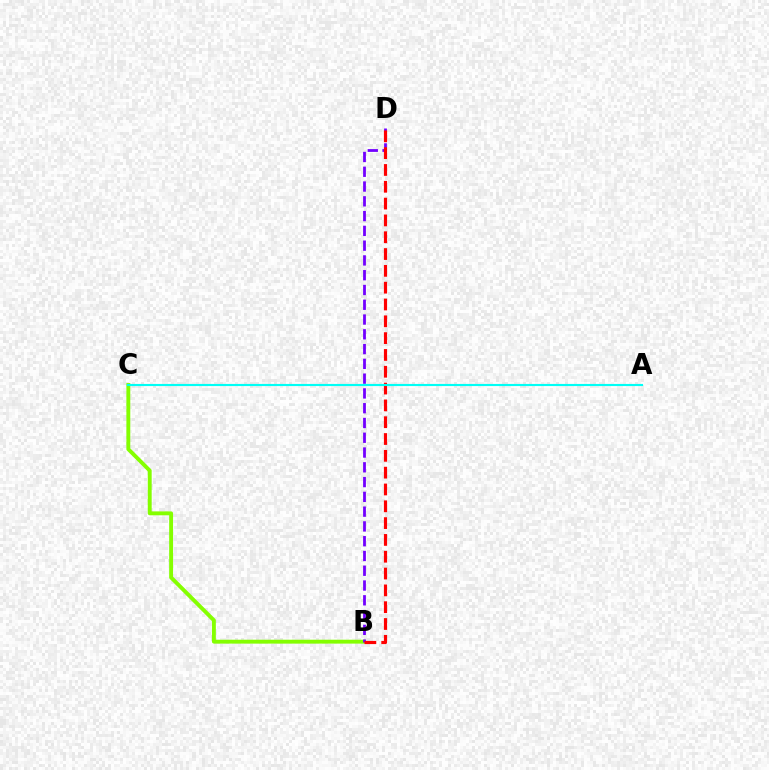{('B', 'C'): [{'color': '#84ff00', 'line_style': 'solid', 'thickness': 2.8}], ('B', 'D'): [{'color': '#7200ff', 'line_style': 'dashed', 'thickness': 2.01}, {'color': '#ff0000', 'line_style': 'dashed', 'thickness': 2.28}], ('A', 'C'): [{'color': '#00fff6', 'line_style': 'solid', 'thickness': 1.54}]}